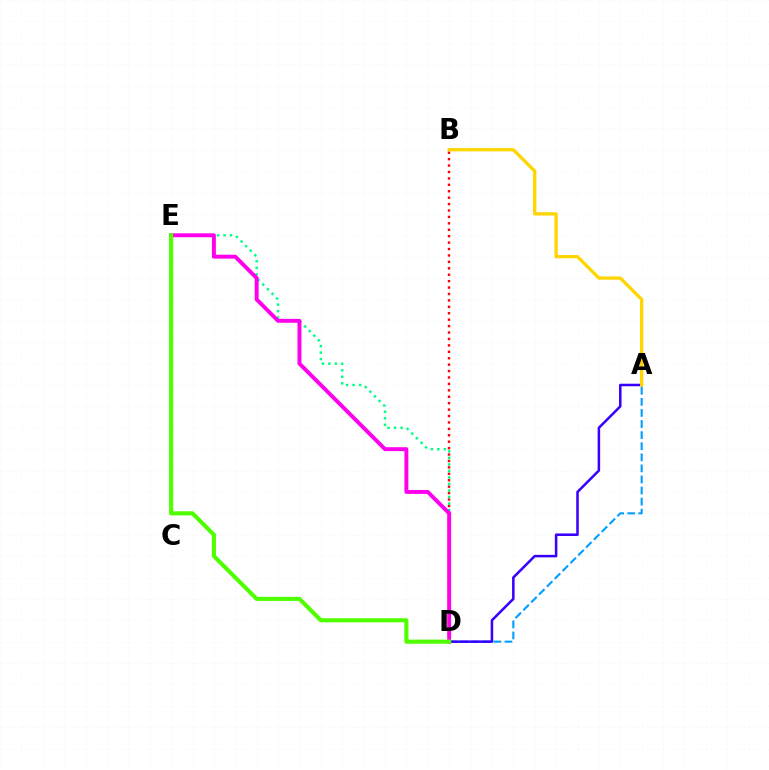{('B', 'D'): [{'color': '#ff0000', 'line_style': 'dotted', 'thickness': 1.74}], ('A', 'D'): [{'color': '#009eff', 'line_style': 'dashed', 'thickness': 1.51}, {'color': '#3700ff', 'line_style': 'solid', 'thickness': 1.82}], ('D', 'E'): [{'color': '#00ff86', 'line_style': 'dotted', 'thickness': 1.77}, {'color': '#ff00ed', 'line_style': 'solid', 'thickness': 2.83}, {'color': '#4fff00', 'line_style': 'solid', 'thickness': 2.96}], ('A', 'B'): [{'color': '#ffd500', 'line_style': 'solid', 'thickness': 2.37}]}